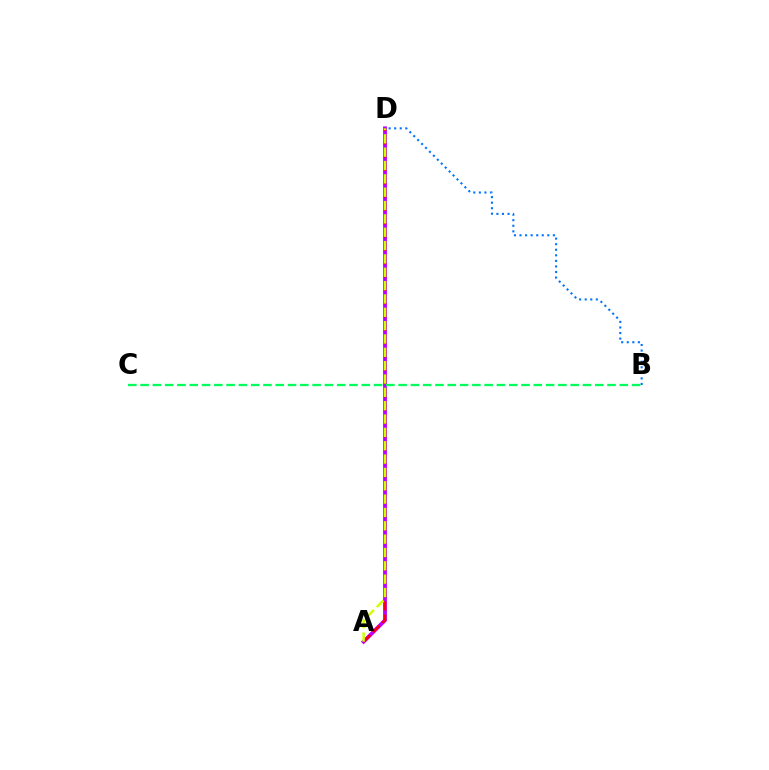{('A', 'D'): [{'color': '#b900ff', 'line_style': 'solid', 'thickness': 2.75}, {'color': '#ff0000', 'line_style': 'dashed', 'thickness': 1.81}, {'color': '#d1ff00', 'line_style': 'dashed', 'thickness': 1.81}], ('B', 'D'): [{'color': '#0074ff', 'line_style': 'dotted', 'thickness': 1.51}], ('B', 'C'): [{'color': '#00ff5c', 'line_style': 'dashed', 'thickness': 1.67}]}